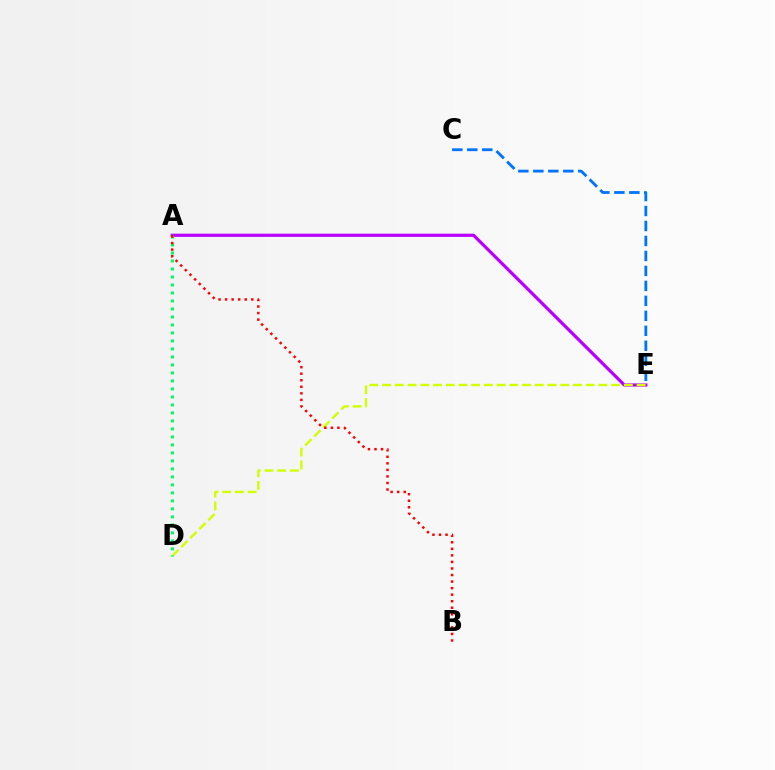{('A', 'E'): [{'color': '#b900ff', 'line_style': 'solid', 'thickness': 2.31}], ('D', 'E'): [{'color': '#d1ff00', 'line_style': 'dashed', 'thickness': 1.73}], ('A', 'D'): [{'color': '#00ff5c', 'line_style': 'dotted', 'thickness': 2.17}], ('A', 'B'): [{'color': '#ff0000', 'line_style': 'dotted', 'thickness': 1.78}], ('C', 'E'): [{'color': '#0074ff', 'line_style': 'dashed', 'thickness': 2.03}]}